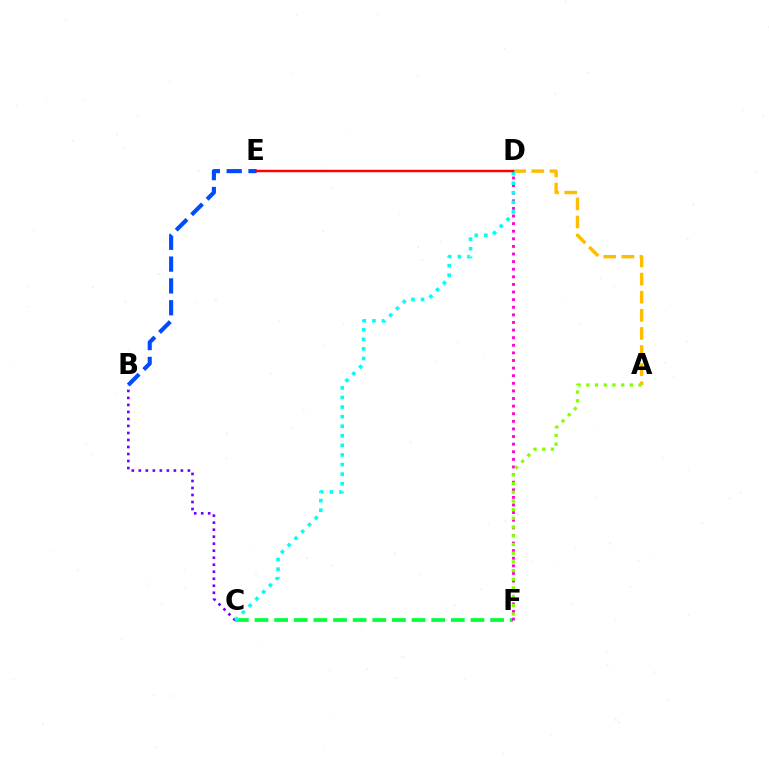{('B', 'E'): [{'color': '#004bff', 'line_style': 'dashed', 'thickness': 2.97}], ('C', 'F'): [{'color': '#00ff39', 'line_style': 'dashed', 'thickness': 2.67}], ('D', 'F'): [{'color': '#ff00cf', 'line_style': 'dotted', 'thickness': 2.07}], ('B', 'C'): [{'color': '#7200ff', 'line_style': 'dotted', 'thickness': 1.9}], ('A', 'D'): [{'color': '#ffbd00', 'line_style': 'dashed', 'thickness': 2.46}], ('C', 'D'): [{'color': '#00fff6', 'line_style': 'dotted', 'thickness': 2.6}], ('A', 'F'): [{'color': '#84ff00', 'line_style': 'dotted', 'thickness': 2.36}], ('D', 'E'): [{'color': '#ff0000', 'line_style': 'solid', 'thickness': 1.77}]}